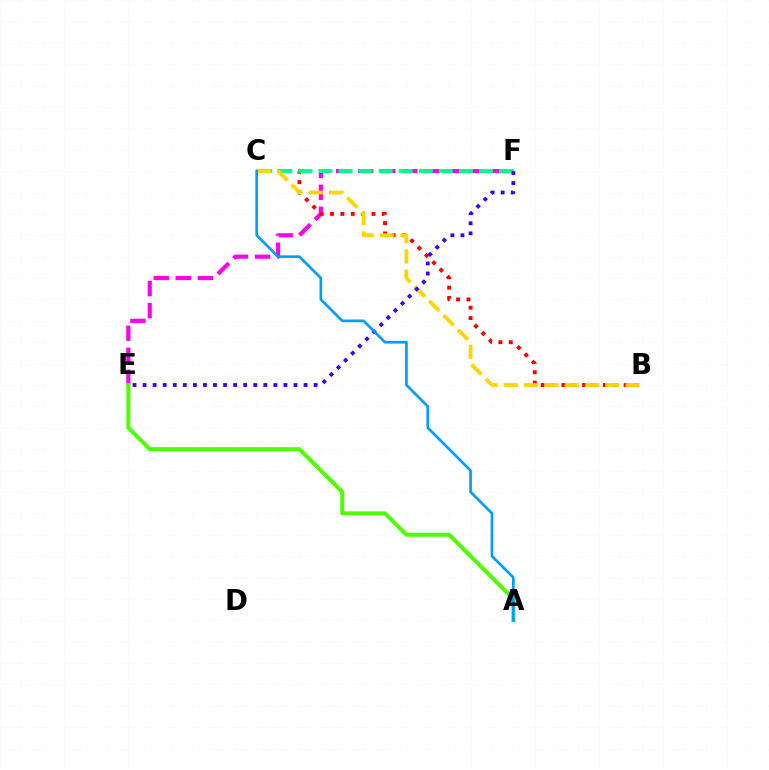{('E', 'F'): [{'color': '#ff00ed', 'line_style': 'dashed', 'thickness': 2.99}, {'color': '#3700ff', 'line_style': 'dotted', 'thickness': 2.73}], ('B', 'C'): [{'color': '#ff0000', 'line_style': 'dotted', 'thickness': 2.82}, {'color': '#ffd500', 'line_style': 'dashed', 'thickness': 2.76}], ('A', 'E'): [{'color': '#4fff00', 'line_style': 'solid', 'thickness': 2.85}], ('C', 'F'): [{'color': '#00ff86', 'line_style': 'dashed', 'thickness': 2.73}], ('A', 'C'): [{'color': '#009eff', 'line_style': 'solid', 'thickness': 1.92}]}